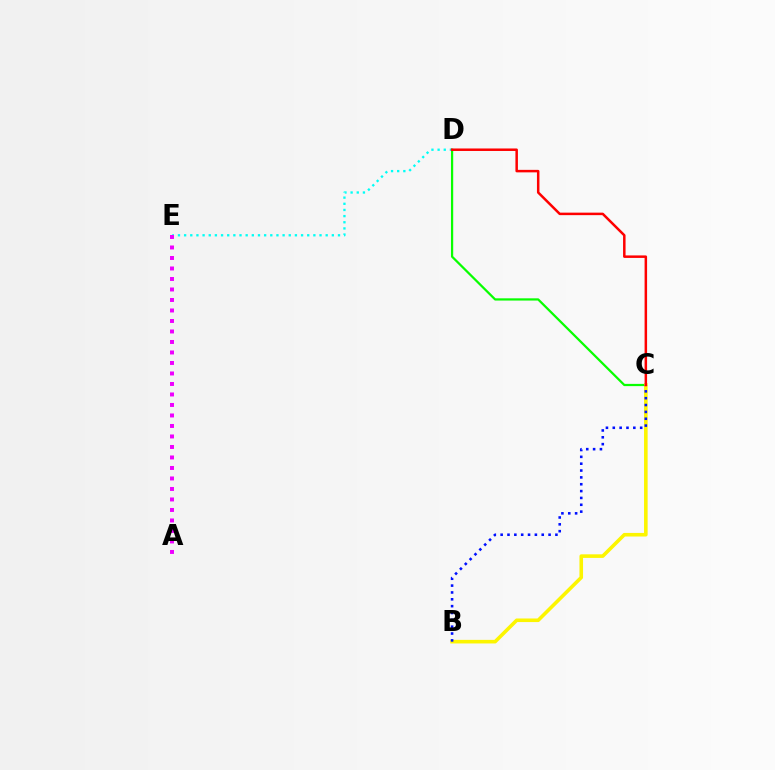{('C', 'D'): [{'color': '#08ff00', 'line_style': 'solid', 'thickness': 1.61}, {'color': '#ff0000', 'line_style': 'solid', 'thickness': 1.8}], ('D', 'E'): [{'color': '#00fff6', 'line_style': 'dotted', 'thickness': 1.67}], ('B', 'C'): [{'color': '#fcf500', 'line_style': 'solid', 'thickness': 2.58}, {'color': '#0010ff', 'line_style': 'dotted', 'thickness': 1.86}], ('A', 'E'): [{'color': '#ee00ff', 'line_style': 'dotted', 'thickness': 2.85}]}